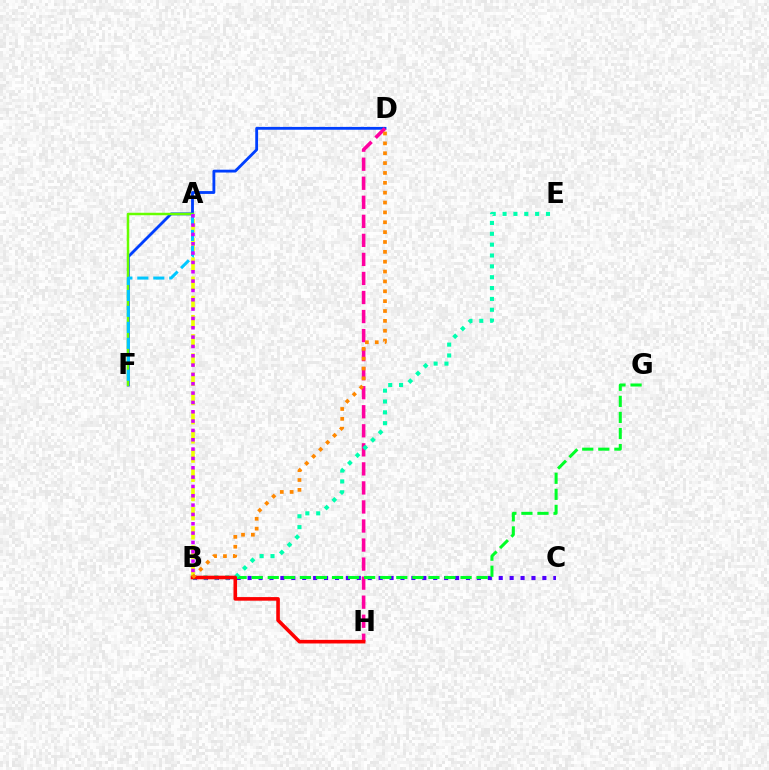{('D', 'F'): [{'color': '#003fff', 'line_style': 'solid', 'thickness': 2.04}], ('A', 'B'): [{'color': '#eeff00', 'line_style': 'dashed', 'thickness': 2.61}, {'color': '#d600ff', 'line_style': 'dotted', 'thickness': 2.54}], ('A', 'F'): [{'color': '#66ff00', 'line_style': 'solid', 'thickness': 1.78}, {'color': '#00c7ff', 'line_style': 'dashed', 'thickness': 2.17}], ('B', 'C'): [{'color': '#4f00ff', 'line_style': 'dotted', 'thickness': 2.97}], ('D', 'H'): [{'color': '#ff00a0', 'line_style': 'dashed', 'thickness': 2.59}], ('B', 'G'): [{'color': '#00ff27', 'line_style': 'dashed', 'thickness': 2.18}], ('B', 'E'): [{'color': '#00ffaf', 'line_style': 'dotted', 'thickness': 2.95}], ('B', 'H'): [{'color': '#ff0000', 'line_style': 'solid', 'thickness': 2.6}], ('B', 'D'): [{'color': '#ff8800', 'line_style': 'dotted', 'thickness': 2.68}]}